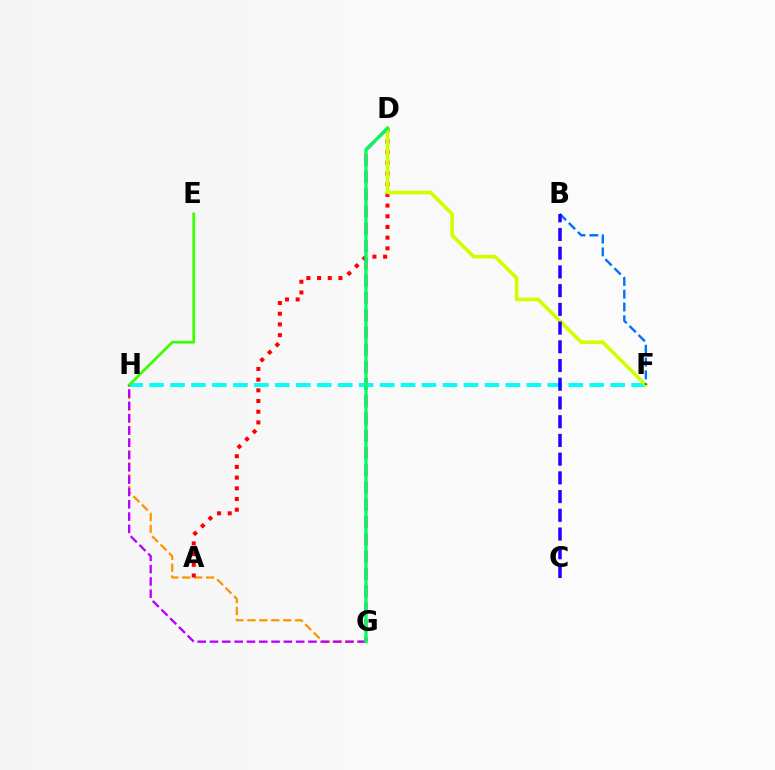{('G', 'H'): [{'color': '#ff9400', 'line_style': 'dashed', 'thickness': 1.62}, {'color': '#b900ff', 'line_style': 'dashed', 'thickness': 1.67}], ('D', 'G'): [{'color': '#ff00ac', 'line_style': 'dashed', 'thickness': 2.34}, {'color': '#00ff5c', 'line_style': 'solid', 'thickness': 2.37}], ('F', 'H'): [{'color': '#00fff6', 'line_style': 'dashed', 'thickness': 2.85}], ('E', 'H'): [{'color': '#3dff00', 'line_style': 'solid', 'thickness': 2.0}], ('A', 'D'): [{'color': '#ff0000', 'line_style': 'dotted', 'thickness': 2.91}], ('D', 'F'): [{'color': '#d1ff00', 'line_style': 'solid', 'thickness': 2.63}], ('B', 'F'): [{'color': '#0074ff', 'line_style': 'dashed', 'thickness': 1.74}], ('B', 'C'): [{'color': '#2500ff', 'line_style': 'dashed', 'thickness': 2.54}]}